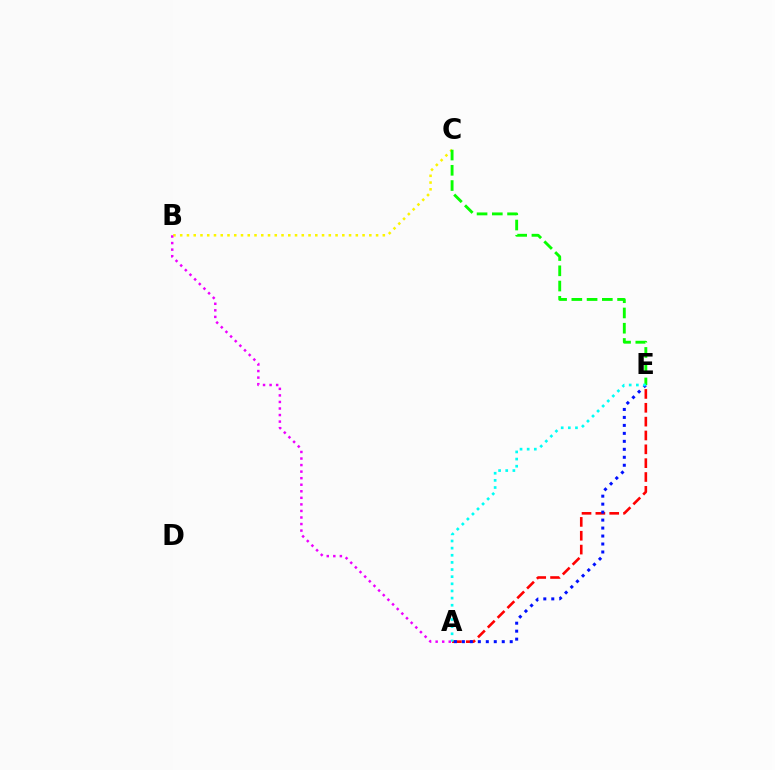{('A', 'E'): [{'color': '#ff0000', 'line_style': 'dashed', 'thickness': 1.88}, {'color': '#0010ff', 'line_style': 'dotted', 'thickness': 2.17}, {'color': '#00fff6', 'line_style': 'dotted', 'thickness': 1.94}], ('B', 'C'): [{'color': '#fcf500', 'line_style': 'dotted', 'thickness': 1.84}], ('C', 'E'): [{'color': '#08ff00', 'line_style': 'dashed', 'thickness': 2.07}], ('A', 'B'): [{'color': '#ee00ff', 'line_style': 'dotted', 'thickness': 1.78}]}